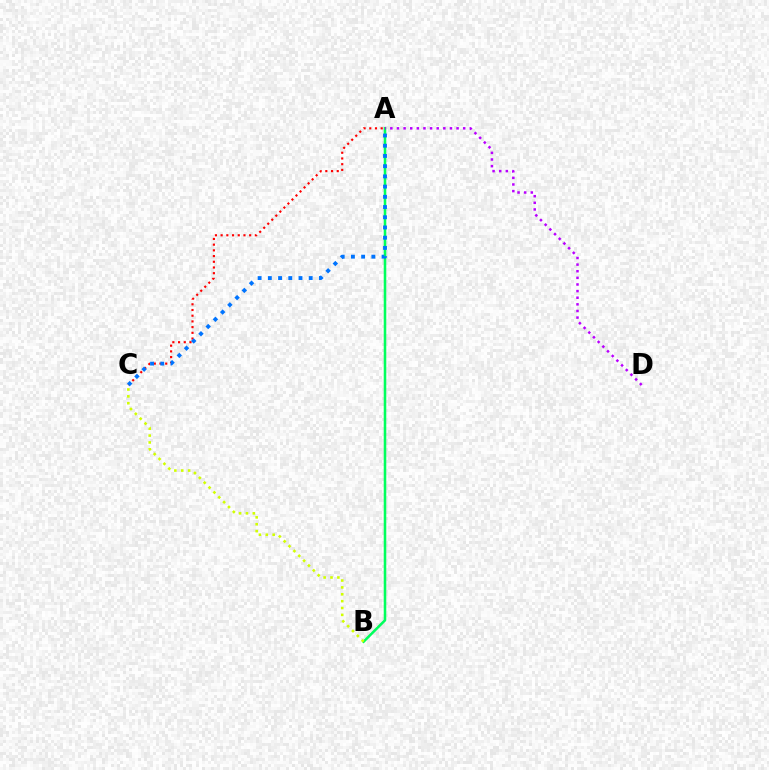{('A', 'B'): [{'color': '#00ff5c', 'line_style': 'solid', 'thickness': 1.84}], ('A', 'D'): [{'color': '#b900ff', 'line_style': 'dotted', 'thickness': 1.8}], ('A', 'C'): [{'color': '#ff0000', 'line_style': 'dotted', 'thickness': 1.55}, {'color': '#0074ff', 'line_style': 'dotted', 'thickness': 2.78}], ('B', 'C'): [{'color': '#d1ff00', 'line_style': 'dotted', 'thickness': 1.87}]}